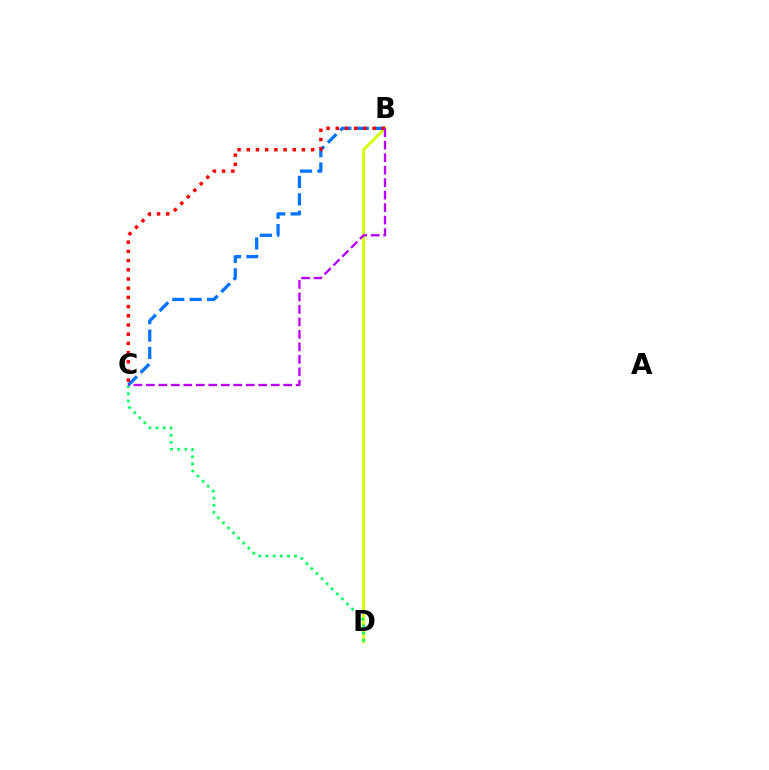{('B', 'D'): [{'color': '#d1ff00', 'line_style': 'solid', 'thickness': 2.1}], ('C', 'D'): [{'color': '#00ff5c', 'line_style': 'dotted', 'thickness': 1.95}], ('B', 'C'): [{'color': '#0074ff', 'line_style': 'dashed', 'thickness': 2.36}, {'color': '#ff0000', 'line_style': 'dotted', 'thickness': 2.5}, {'color': '#b900ff', 'line_style': 'dashed', 'thickness': 1.7}]}